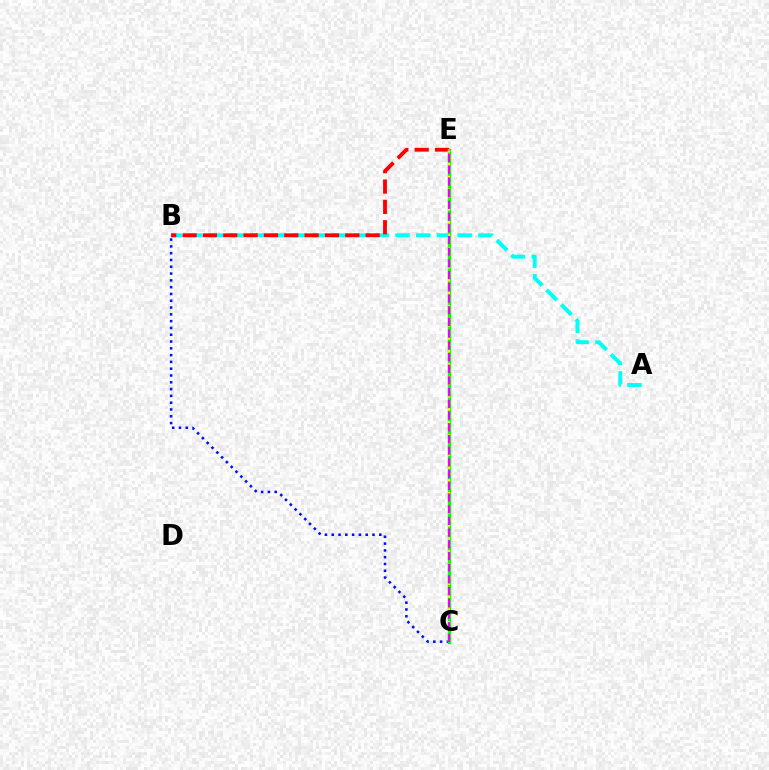{('A', 'B'): [{'color': '#00fff6', 'line_style': 'dashed', 'thickness': 2.81}], ('B', 'C'): [{'color': '#0010ff', 'line_style': 'dotted', 'thickness': 1.85}], ('B', 'E'): [{'color': '#ff0000', 'line_style': 'dashed', 'thickness': 2.76}], ('C', 'E'): [{'color': '#08ff00', 'line_style': 'solid', 'thickness': 2.42}, {'color': '#fcf500', 'line_style': 'dotted', 'thickness': 1.75}, {'color': '#ee00ff', 'line_style': 'dashed', 'thickness': 1.59}]}